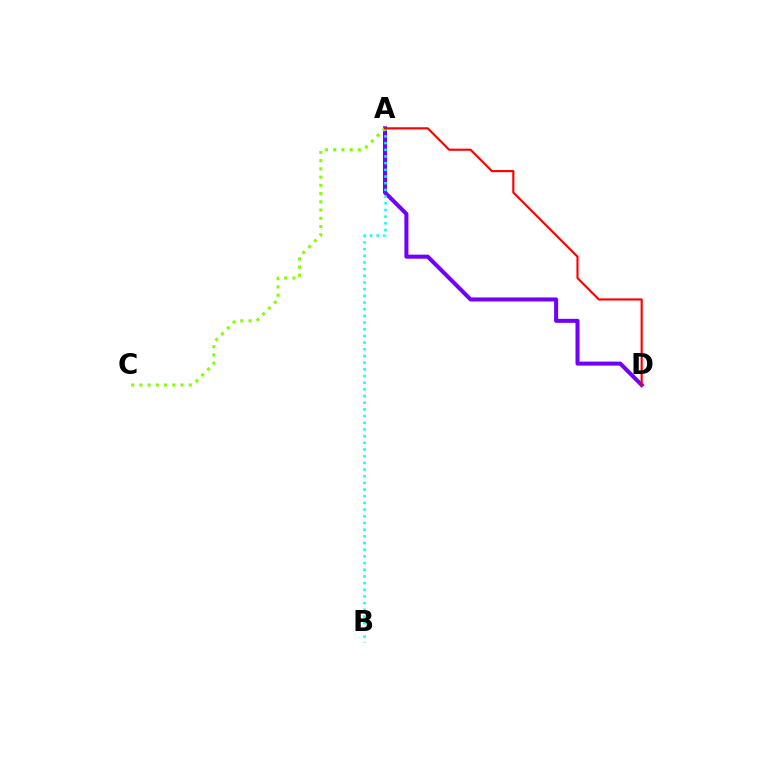{('A', 'D'): [{'color': '#7200ff', 'line_style': 'solid', 'thickness': 2.9}, {'color': '#ff0000', 'line_style': 'solid', 'thickness': 1.55}], ('A', 'B'): [{'color': '#00fff6', 'line_style': 'dotted', 'thickness': 1.82}], ('A', 'C'): [{'color': '#84ff00', 'line_style': 'dotted', 'thickness': 2.24}]}